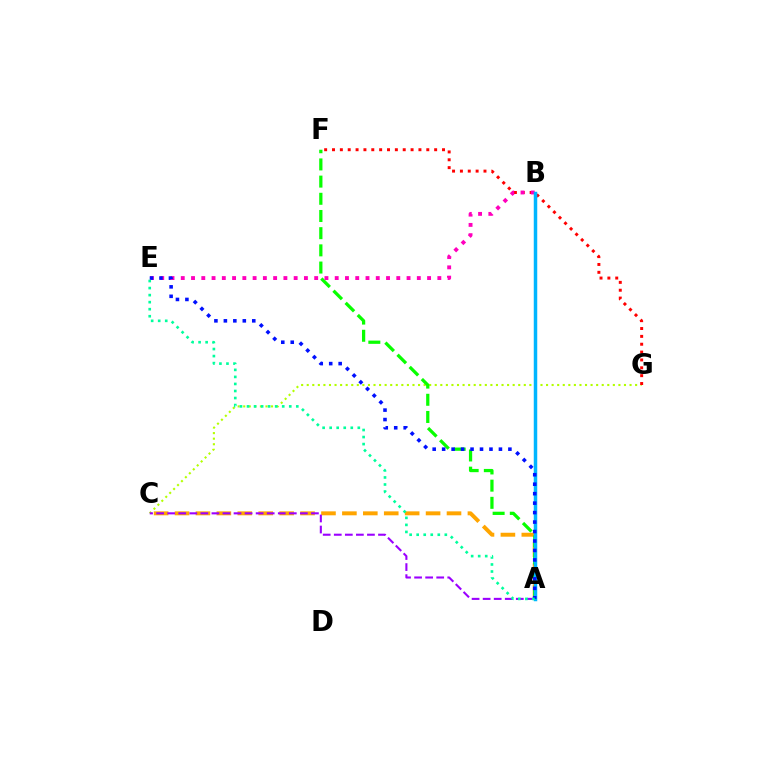{('C', 'G'): [{'color': '#b3ff00', 'line_style': 'dotted', 'thickness': 1.51}], ('A', 'C'): [{'color': '#ffa500', 'line_style': 'dashed', 'thickness': 2.84}, {'color': '#9b00ff', 'line_style': 'dashed', 'thickness': 1.5}], ('A', 'F'): [{'color': '#08ff00', 'line_style': 'dashed', 'thickness': 2.33}], ('F', 'G'): [{'color': '#ff0000', 'line_style': 'dotted', 'thickness': 2.13}], ('B', 'E'): [{'color': '#ff00bd', 'line_style': 'dotted', 'thickness': 2.79}], ('A', 'B'): [{'color': '#00b5ff', 'line_style': 'solid', 'thickness': 2.51}], ('A', 'E'): [{'color': '#0010ff', 'line_style': 'dotted', 'thickness': 2.57}, {'color': '#00ff9d', 'line_style': 'dotted', 'thickness': 1.91}]}